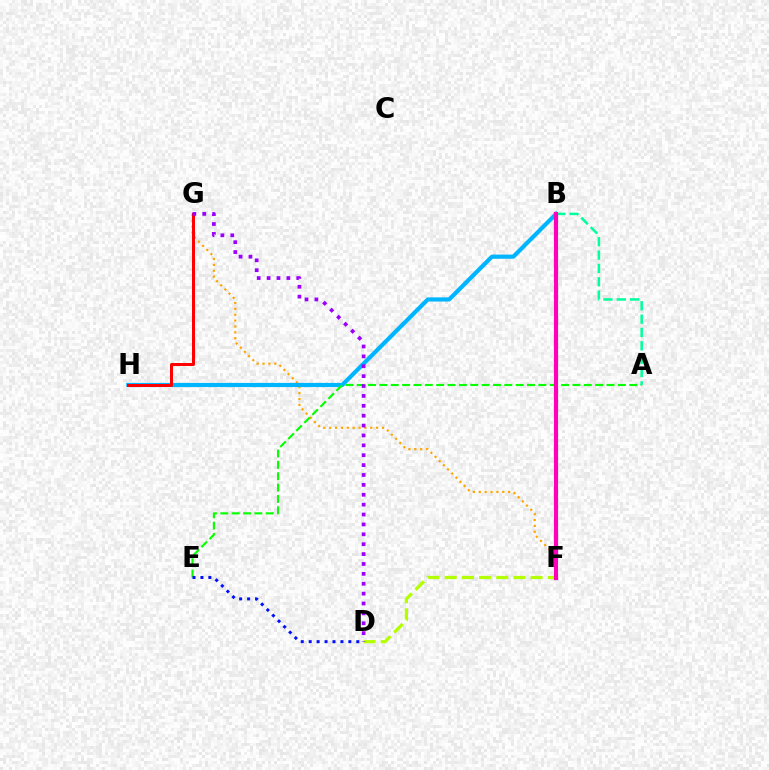{('F', 'G'): [{'color': '#ffa500', 'line_style': 'dotted', 'thickness': 1.6}], ('B', 'H'): [{'color': '#00b5ff', 'line_style': 'solid', 'thickness': 2.99}], ('G', 'H'): [{'color': '#ff0000', 'line_style': 'solid', 'thickness': 2.16}], ('A', 'E'): [{'color': '#08ff00', 'line_style': 'dashed', 'thickness': 1.54}], ('D', 'E'): [{'color': '#0010ff', 'line_style': 'dotted', 'thickness': 2.16}], ('A', 'B'): [{'color': '#00ff9d', 'line_style': 'dashed', 'thickness': 1.81}], ('D', 'F'): [{'color': '#b3ff00', 'line_style': 'dashed', 'thickness': 2.33}], ('D', 'G'): [{'color': '#9b00ff', 'line_style': 'dotted', 'thickness': 2.69}], ('B', 'F'): [{'color': '#ff00bd', 'line_style': 'solid', 'thickness': 3.0}]}